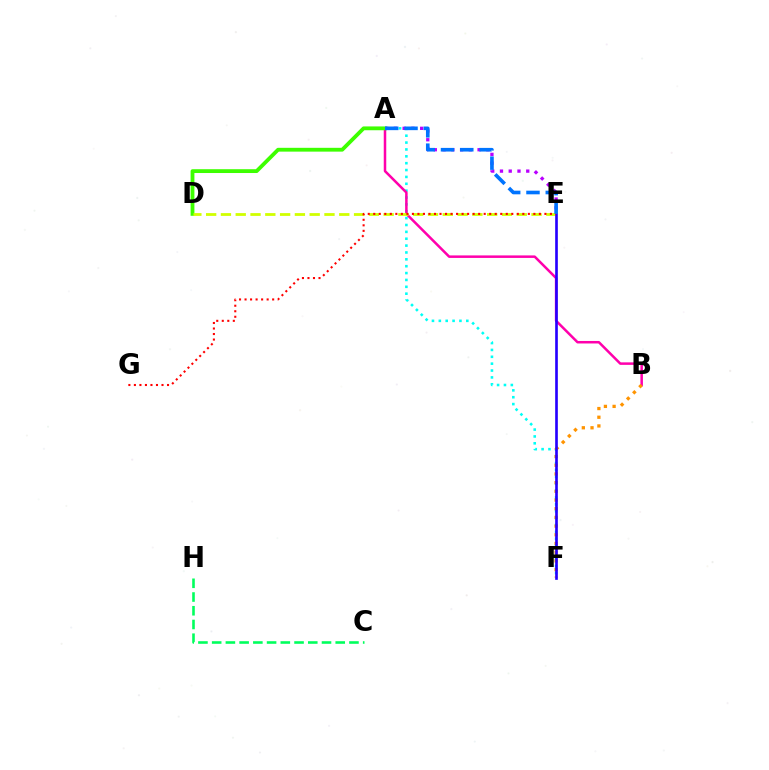{('A', 'F'): [{'color': '#00fff6', 'line_style': 'dotted', 'thickness': 1.87}], ('A', 'E'): [{'color': '#b900ff', 'line_style': 'dotted', 'thickness': 2.38}, {'color': '#0074ff', 'line_style': 'dashed', 'thickness': 2.62}], ('A', 'B'): [{'color': '#ff00ac', 'line_style': 'solid', 'thickness': 1.81}], ('C', 'H'): [{'color': '#00ff5c', 'line_style': 'dashed', 'thickness': 1.87}], ('A', 'D'): [{'color': '#3dff00', 'line_style': 'solid', 'thickness': 2.75}], ('D', 'E'): [{'color': '#d1ff00', 'line_style': 'dashed', 'thickness': 2.01}], ('B', 'F'): [{'color': '#ff9400', 'line_style': 'dotted', 'thickness': 2.36}], ('E', 'F'): [{'color': '#2500ff', 'line_style': 'solid', 'thickness': 1.91}], ('E', 'G'): [{'color': '#ff0000', 'line_style': 'dotted', 'thickness': 1.5}]}